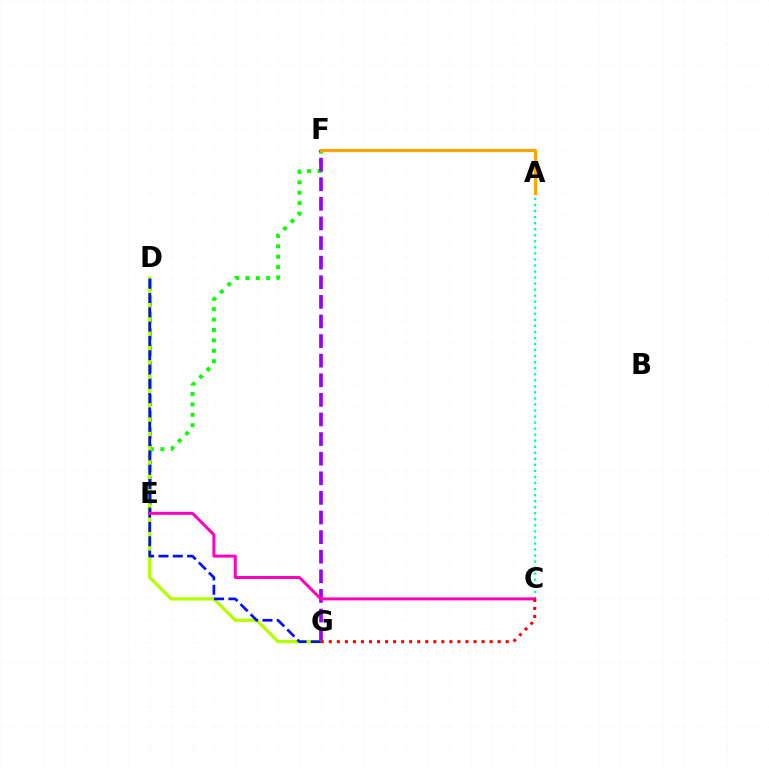{('E', 'F'): [{'color': '#08ff00', 'line_style': 'dotted', 'thickness': 2.83}], ('A', 'C'): [{'color': '#00ff9d', 'line_style': 'dotted', 'thickness': 1.64}], ('F', 'G'): [{'color': '#9b00ff', 'line_style': 'dashed', 'thickness': 2.66}], ('D', 'E'): [{'color': '#00b5ff', 'line_style': 'dashed', 'thickness': 2.25}], ('D', 'G'): [{'color': '#b3ff00', 'line_style': 'solid', 'thickness': 2.38}, {'color': '#0010ff', 'line_style': 'dashed', 'thickness': 1.94}], ('C', 'E'): [{'color': '#ff00bd', 'line_style': 'solid', 'thickness': 2.15}], ('A', 'F'): [{'color': '#ffa500', 'line_style': 'solid', 'thickness': 2.31}], ('C', 'G'): [{'color': '#ff0000', 'line_style': 'dotted', 'thickness': 2.18}]}